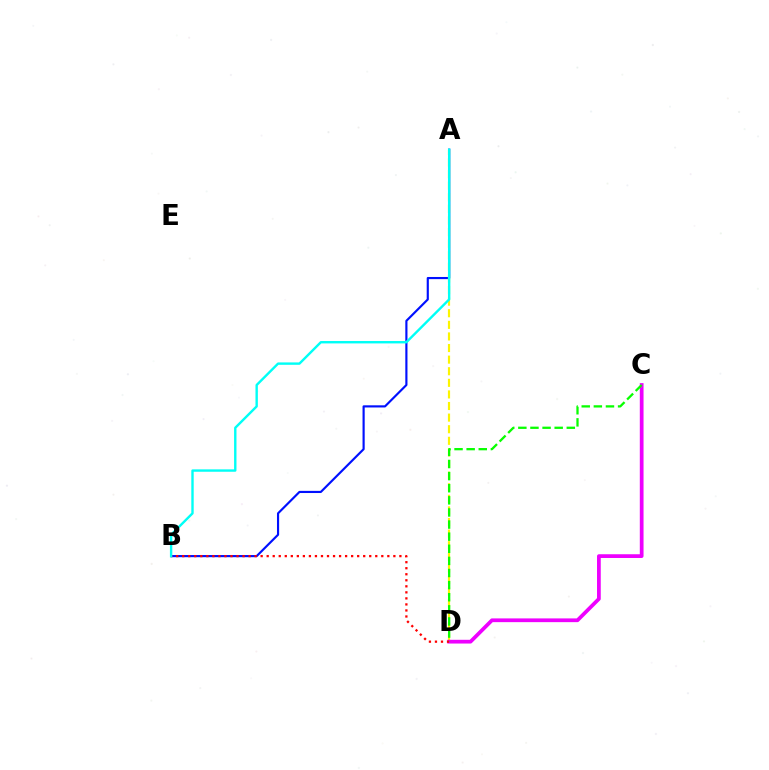{('A', 'B'): [{'color': '#0010ff', 'line_style': 'solid', 'thickness': 1.55}, {'color': '#00fff6', 'line_style': 'solid', 'thickness': 1.72}], ('A', 'D'): [{'color': '#fcf500', 'line_style': 'dashed', 'thickness': 1.58}], ('C', 'D'): [{'color': '#ee00ff', 'line_style': 'solid', 'thickness': 2.69}, {'color': '#08ff00', 'line_style': 'dashed', 'thickness': 1.65}], ('B', 'D'): [{'color': '#ff0000', 'line_style': 'dotted', 'thickness': 1.64}]}